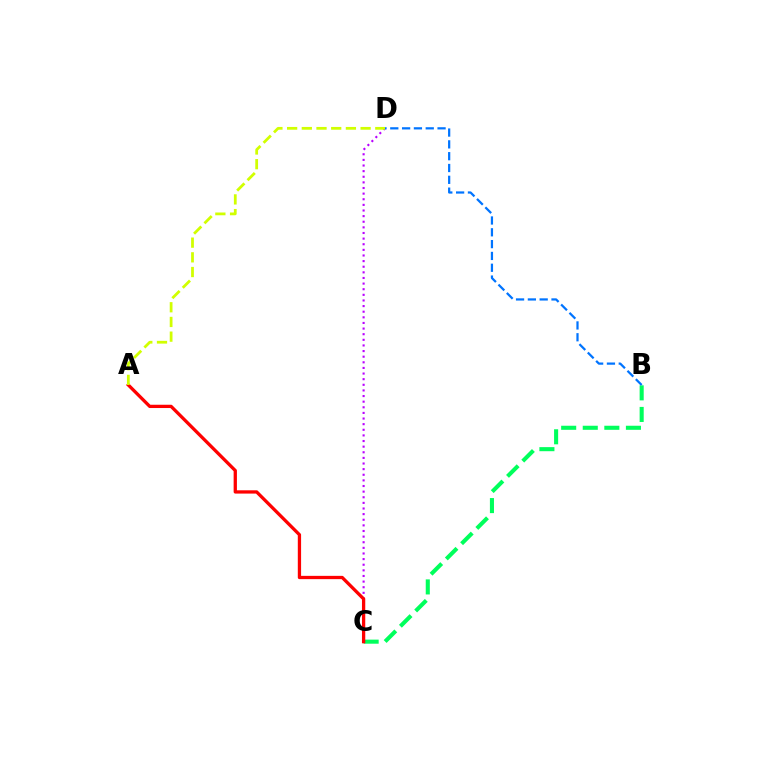{('C', 'D'): [{'color': '#b900ff', 'line_style': 'dotted', 'thickness': 1.53}], ('B', 'C'): [{'color': '#00ff5c', 'line_style': 'dashed', 'thickness': 2.93}], ('B', 'D'): [{'color': '#0074ff', 'line_style': 'dashed', 'thickness': 1.61}], ('A', 'C'): [{'color': '#ff0000', 'line_style': 'solid', 'thickness': 2.37}], ('A', 'D'): [{'color': '#d1ff00', 'line_style': 'dashed', 'thickness': 2.0}]}